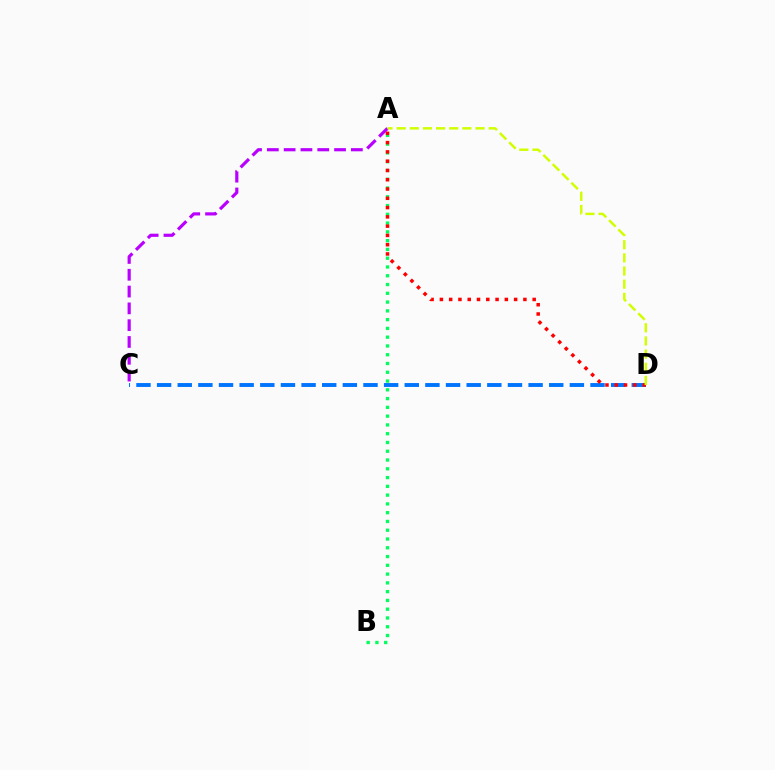{('C', 'D'): [{'color': '#0074ff', 'line_style': 'dashed', 'thickness': 2.8}], ('A', 'B'): [{'color': '#00ff5c', 'line_style': 'dotted', 'thickness': 2.38}], ('A', 'C'): [{'color': '#b900ff', 'line_style': 'dashed', 'thickness': 2.28}], ('A', 'D'): [{'color': '#ff0000', 'line_style': 'dotted', 'thickness': 2.52}, {'color': '#d1ff00', 'line_style': 'dashed', 'thickness': 1.79}]}